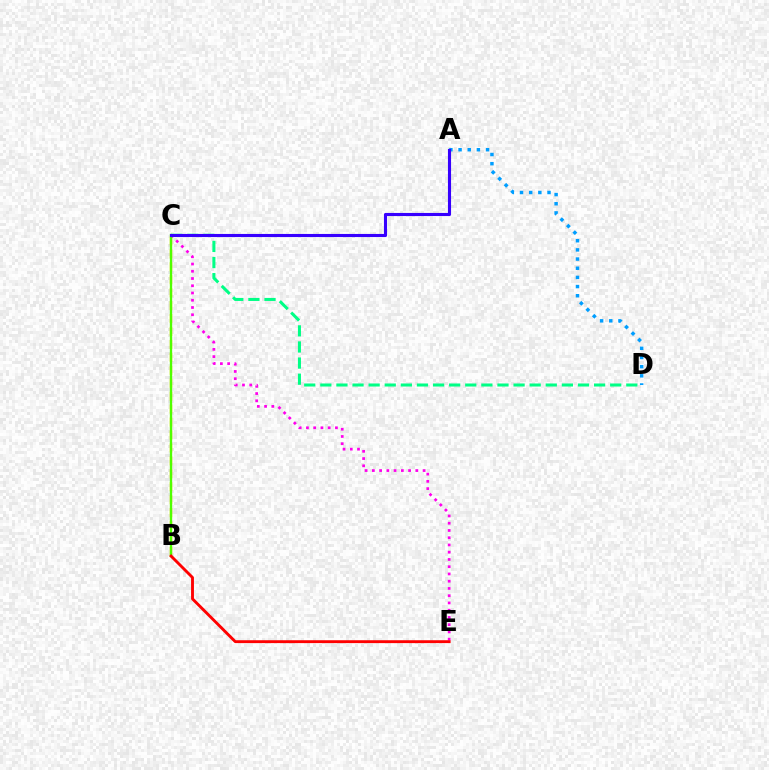{('A', 'D'): [{'color': '#009eff', 'line_style': 'dotted', 'thickness': 2.49}], ('B', 'C'): [{'color': '#ffd500', 'line_style': 'dashed', 'thickness': 1.76}, {'color': '#4fff00', 'line_style': 'solid', 'thickness': 1.67}], ('C', 'E'): [{'color': '#ff00ed', 'line_style': 'dotted', 'thickness': 1.97}], ('C', 'D'): [{'color': '#00ff86', 'line_style': 'dashed', 'thickness': 2.19}], ('A', 'C'): [{'color': '#3700ff', 'line_style': 'solid', 'thickness': 2.23}], ('B', 'E'): [{'color': '#ff0000', 'line_style': 'solid', 'thickness': 2.07}]}